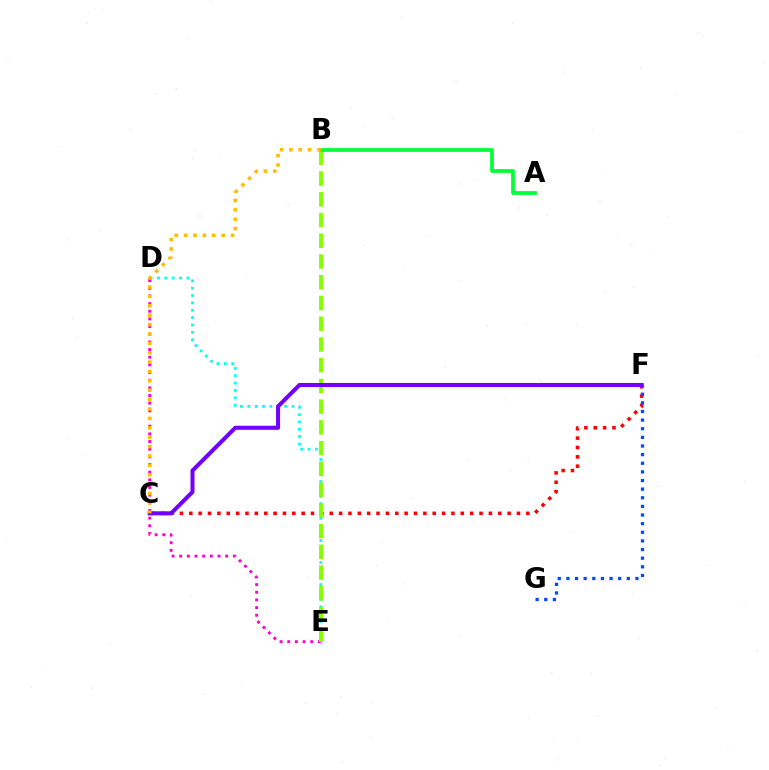{('D', 'E'): [{'color': '#ff00cf', 'line_style': 'dotted', 'thickness': 2.08}, {'color': '#00fff6', 'line_style': 'dotted', 'thickness': 2.0}], ('C', 'F'): [{'color': '#ff0000', 'line_style': 'dotted', 'thickness': 2.54}, {'color': '#7200ff', 'line_style': 'solid', 'thickness': 2.92}], ('B', 'E'): [{'color': '#84ff00', 'line_style': 'dashed', 'thickness': 2.82}], ('F', 'G'): [{'color': '#004bff', 'line_style': 'dotted', 'thickness': 2.34}], ('A', 'B'): [{'color': '#00ff39', 'line_style': 'solid', 'thickness': 2.68}], ('B', 'C'): [{'color': '#ffbd00', 'line_style': 'dotted', 'thickness': 2.55}]}